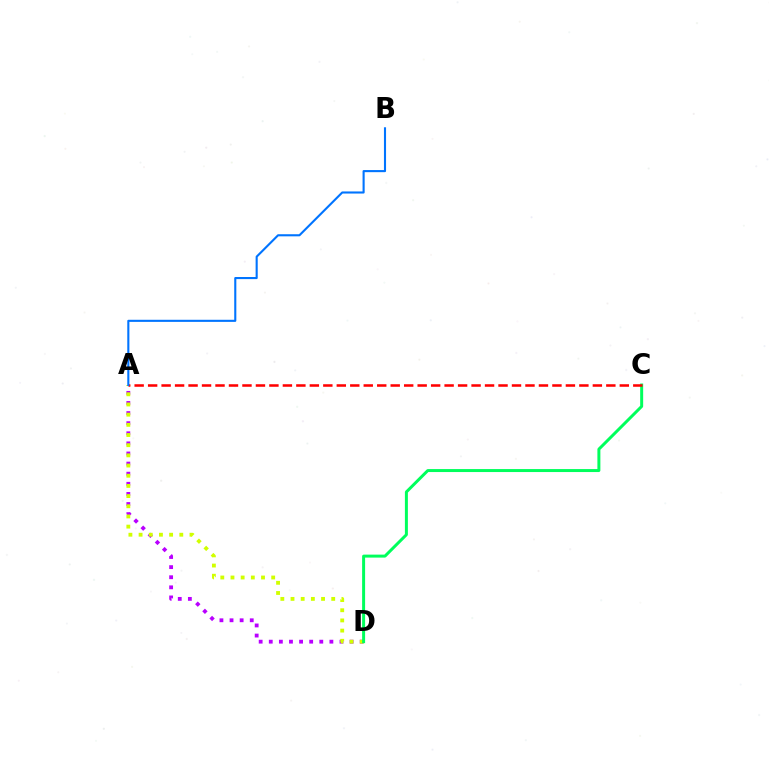{('A', 'D'): [{'color': '#b900ff', 'line_style': 'dotted', 'thickness': 2.75}, {'color': '#d1ff00', 'line_style': 'dotted', 'thickness': 2.77}], ('C', 'D'): [{'color': '#00ff5c', 'line_style': 'solid', 'thickness': 2.14}], ('A', 'C'): [{'color': '#ff0000', 'line_style': 'dashed', 'thickness': 1.83}], ('A', 'B'): [{'color': '#0074ff', 'line_style': 'solid', 'thickness': 1.51}]}